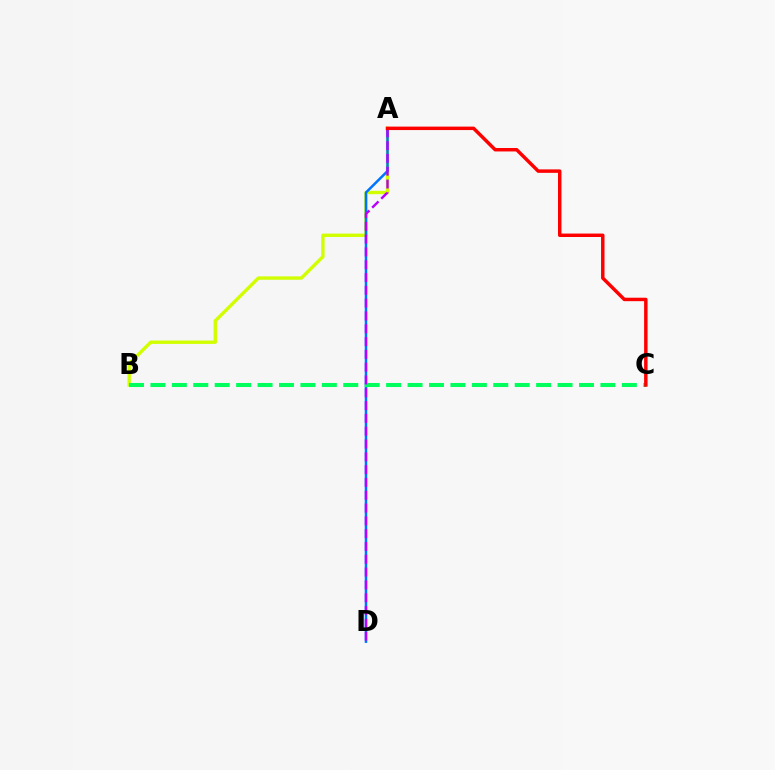{('A', 'B'): [{'color': '#d1ff00', 'line_style': 'solid', 'thickness': 2.43}], ('A', 'D'): [{'color': '#0074ff', 'line_style': 'solid', 'thickness': 1.8}, {'color': '#b900ff', 'line_style': 'dashed', 'thickness': 1.74}], ('B', 'C'): [{'color': '#00ff5c', 'line_style': 'dashed', 'thickness': 2.91}], ('A', 'C'): [{'color': '#ff0000', 'line_style': 'solid', 'thickness': 2.49}]}